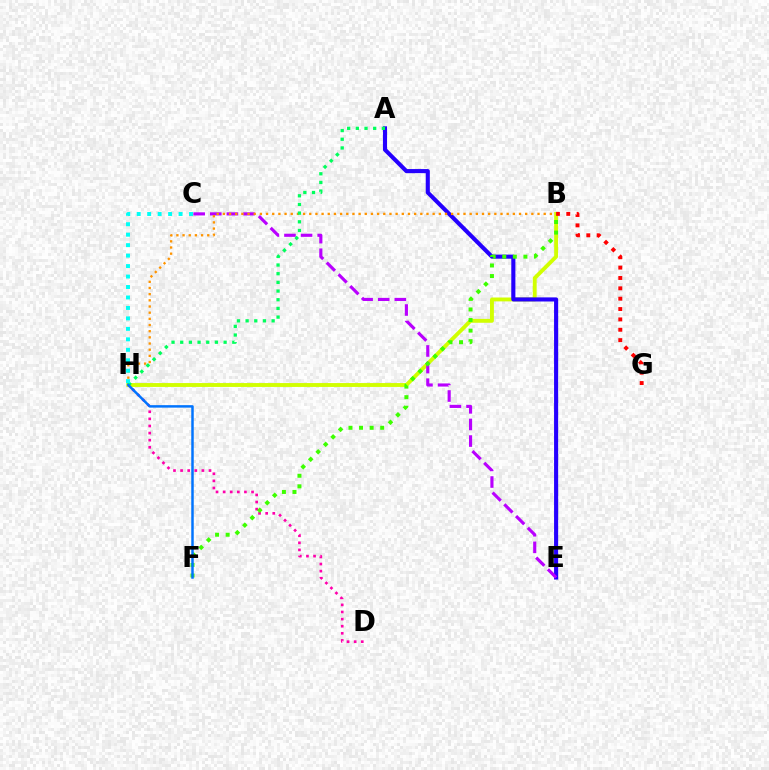{('B', 'H'): [{'color': '#d1ff00', 'line_style': 'solid', 'thickness': 2.79}, {'color': '#ff9400', 'line_style': 'dotted', 'thickness': 1.68}], ('A', 'E'): [{'color': '#2500ff', 'line_style': 'solid', 'thickness': 2.95}], ('C', 'E'): [{'color': '#b900ff', 'line_style': 'dashed', 'thickness': 2.26}], ('D', 'H'): [{'color': '#ff00ac', 'line_style': 'dotted', 'thickness': 1.93}], ('B', 'G'): [{'color': '#ff0000', 'line_style': 'dotted', 'thickness': 2.81}], ('A', 'H'): [{'color': '#00ff5c', 'line_style': 'dotted', 'thickness': 2.36}], ('B', 'F'): [{'color': '#3dff00', 'line_style': 'dotted', 'thickness': 2.87}], ('F', 'H'): [{'color': '#0074ff', 'line_style': 'solid', 'thickness': 1.78}], ('C', 'H'): [{'color': '#00fff6', 'line_style': 'dotted', 'thickness': 2.84}]}